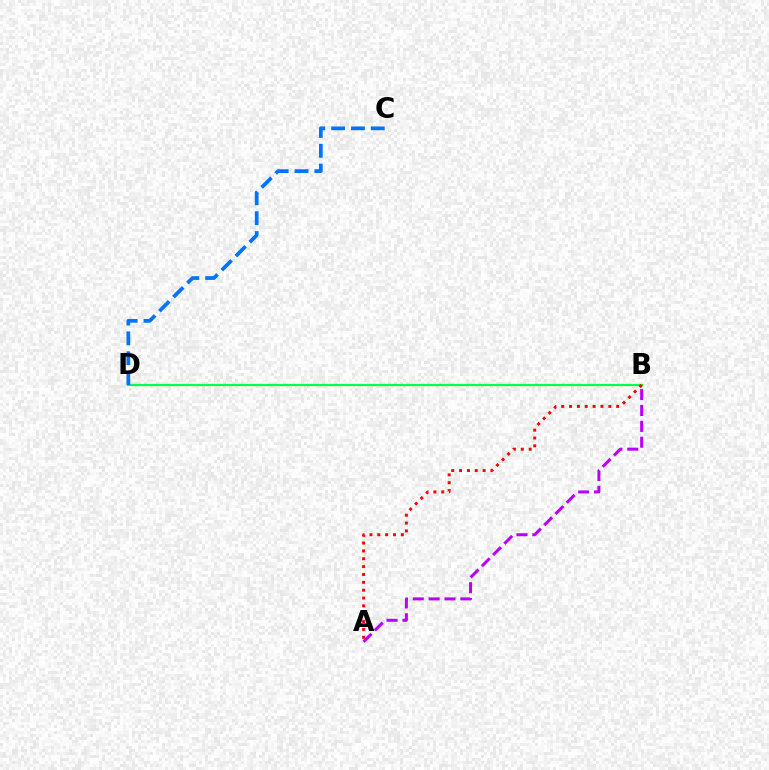{('B', 'D'): [{'color': '#d1ff00', 'line_style': 'solid', 'thickness': 1.63}, {'color': '#00ff5c', 'line_style': 'solid', 'thickness': 1.55}], ('A', 'B'): [{'color': '#ff0000', 'line_style': 'dotted', 'thickness': 2.13}, {'color': '#b900ff', 'line_style': 'dashed', 'thickness': 2.16}], ('C', 'D'): [{'color': '#0074ff', 'line_style': 'dashed', 'thickness': 2.7}]}